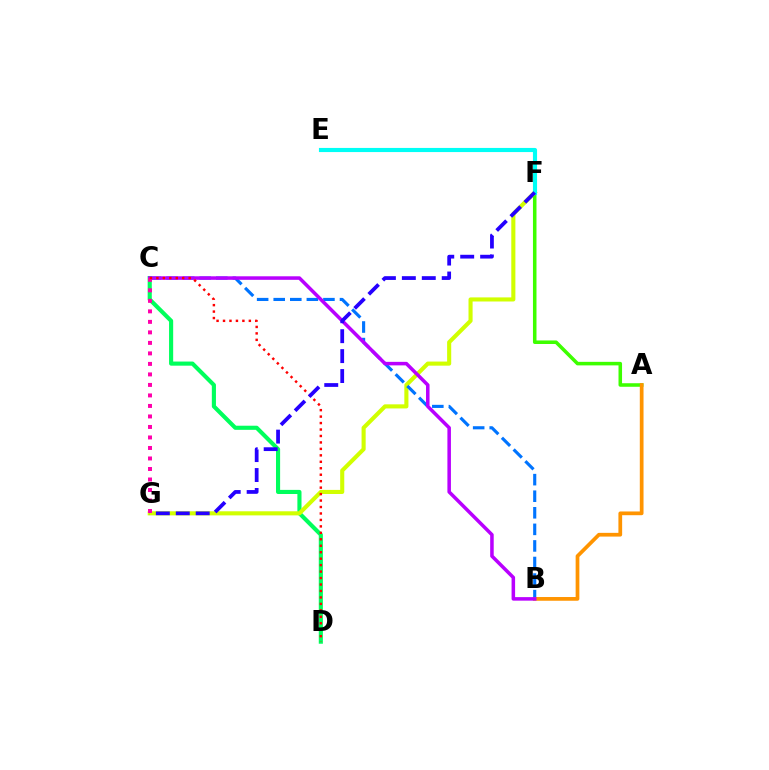{('C', 'D'): [{'color': '#00ff5c', 'line_style': 'solid', 'thickness': 2.97}, {'color': '#ff0000', 'line_style': 'dotted', 'thickness': 1.75}], ('A', 'F'): [{'color': '#3dff00', 'line_style': 'solid', 'thickness': 2.55}], ('F', 'G'): [{'color': '#d1ff00', 'line_style': 'solid', 'thickness': 2.95}, {'color': '#2500ff', 'line_style': 'dashed', 'thickness': 2.71}], ('B', 'C'): [{'color': '#0074ff', 'line_style': 'dashed', 'thickness': 2.25}, {'color': '#b900ff', 'line_style': 'solid', 'thickness': 2.54}], ('A', 'B'): [{'color': '#ff9400', 'line_style': 'solid', 'thickness': 2.69}], ('E', 'F'): [{'color': '#00fff6', 'line_style': 'solid', 'thickness': 2.98}], ('C', 'G'): [{'color': '#ff00ac', 'line_style': 'dotted', 'thickness': 2.86}]}